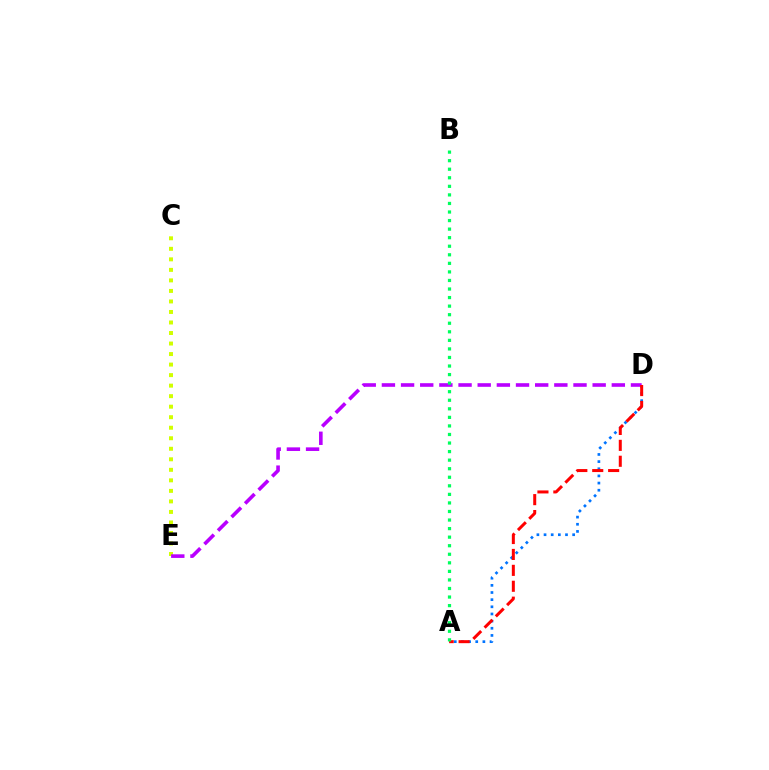{('C', 'E'): [{'color': '#d1ff00', 'line_style': 'dotted', 'thickness': 2.86}], ('A', 'D'): [{'color': '#0074ff', 'line_style': 'dotted', 'thickness': 1.94}, {'color': '#ff0000', 'line_style': 'dashed', 'thickness': 2.16}], ('D', 'E'): [{'color': '#b900ff', 'line_style': 'dashed', 'thickness': 2.6}], ('A', 'B'): [{'color': '#00ff5c', 'line_style': 'dotted', 'thickness': 2.32}]}